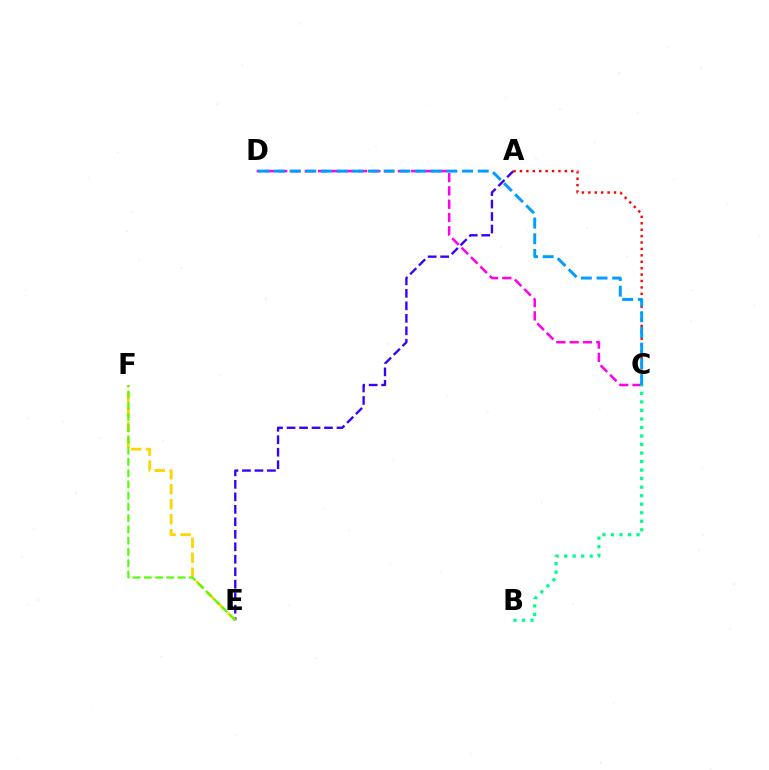{('A', 'E'): [{'color': '#3700ff', 'line_style': 'dashed', 'thickness': 1.7}], ('A', 'C'): [{'color': '#ff0000', 'line_style': 'dotted', 'thickness': 1.74}], ('E', 'F'): [{'color': '#ffd500', 'line_style': 'dashed', 'thickness': 2.04}, {'color': '#4fff00', 'line_style': 'dashed', 'thickness': 1.53}], ('C', 'D'): [{'color': '#ff00ed', 'line_style': 'dashed', 'thickness': 1.81}, {'color': '#009eff', 'line_style': 'dashed', 'thickness': 2.13}], ('B', 'C'): [{'color': '#00ff86', 'line_style': 'dotted', 'thickness': 2.32}]}